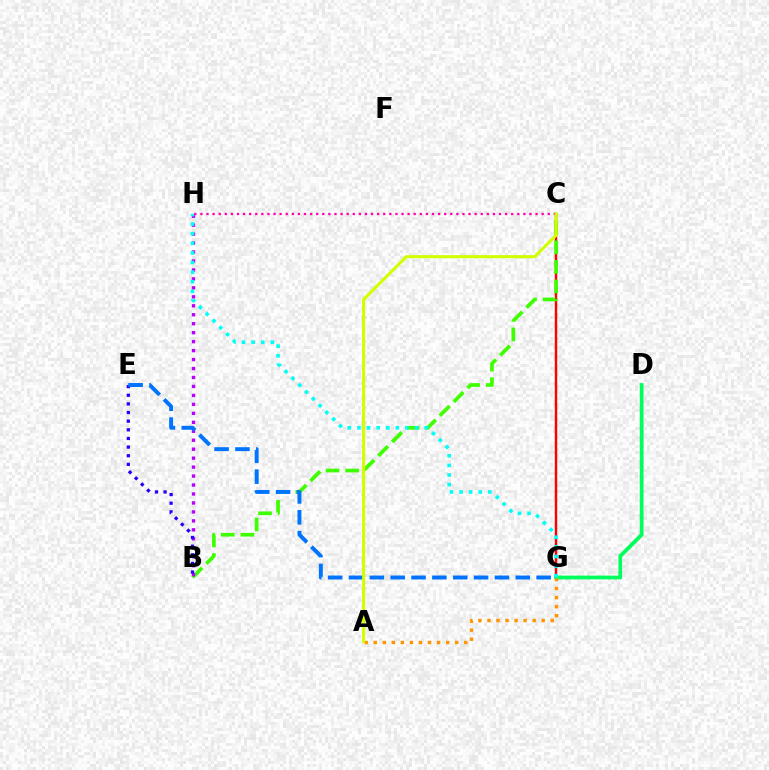{('C', 'G'): [{'color': '#ff0000', 'line_style': 'solid', 'thickness': 1.76}], ('D', 'G'): [{'color': '#00ff5c', 'line_style': 'solid', 'thickness': 2.72}], ('A', 'G'): [{'color': '#ff9400', 'line_style': 'dotted', 'thickness': 2.46}], ('B', 'C'): [{'color': '#3dff00', 'line_style': 'dashed', 'thickness': 2.66}], ('B', 'H'): [{'color': '#b900ff', 'line_style': 'dotted', 'thickness': 2.43}], ('B', 'E'): [{'color': '#2500ff', 'line_style': 'dotted', 'thickness': 2.35}], ('G', 'H'): [{'color': '#00fff6', 'line_style': 'dotted', 'thickness': 2.61}], ('E', 'G'): [{'color': '#0074ff', 'line_style': 'dashed', 'thickness': 2.83}], ('C', 'H'): [{'color': '#ff00ac', 'line_style': 'dotted', 'thickness': 1.66}], ('A', 'C'): [{'color': '#d1ff00', 'line_style': 'solid', 'thickness': 2.22}]}